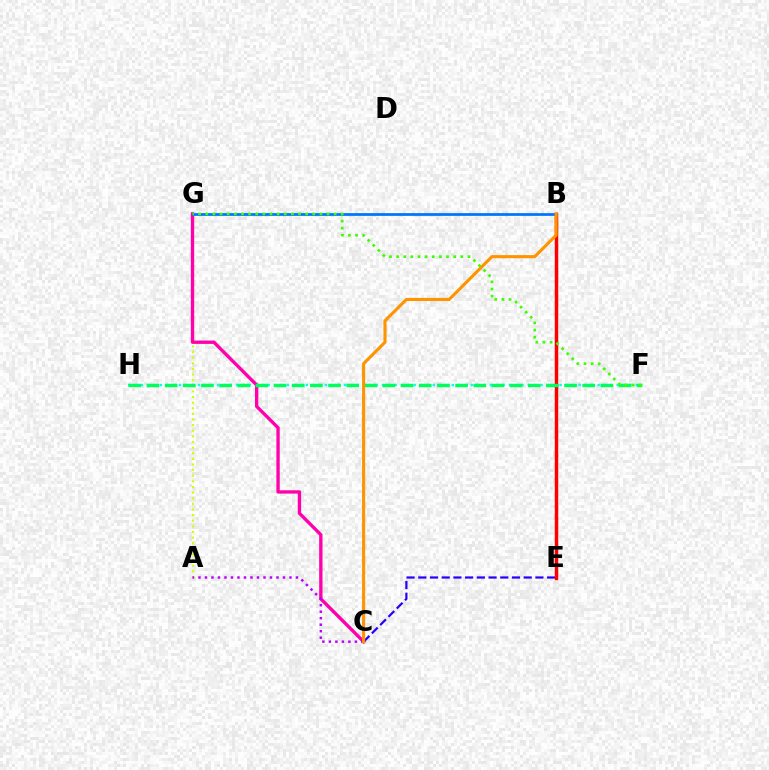{('F', 'H'): [{'color': '#00fff6', 'line_style': 'dotted', 'thickness': 1.72}, {'color': '#00ff5c', 'line_style': 'dashed', 'thickness': 2.47}], ('A', 'G'): [{'color': '#d1ff00', 'line_style': 'dotted', 'thickness': 1.53}], ('C', 'G'): [{'color': '#ff00ac', 'line_style': 'solid', 'thickness': 2.41}], ('A', 'C'): [{'color': '#b900ff', 'line_style': 'dotted', 'thickness': 1.77}], ('C', 'E'): [{'color': '#2500ff', 'line_style': 'dashed', 'thickness': 1.59}], ('B', 'E'): [{'color': '#ff0000', 'line_style': 'solid', 'thickness': 2.5}], ('B', 'G'): [{'color': '#0074ff', 'line_style': 'solid', 'thickness': 1.97}], ('B', 'C'): [{'color': '#ff9400', 'line_style': 'solid', 'thickness': 2.24}], ('F', 'G'): [{'color': '#3dff00', 'line_style': 'dotted', 'thickness': 1.94}]}